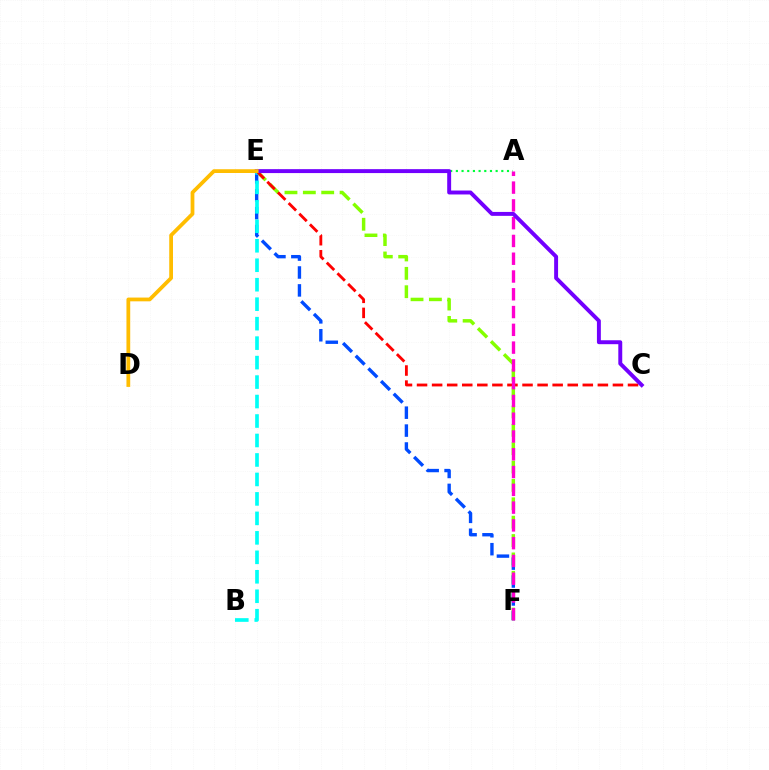{('E', 'F'): [{'color': '#84ff00', 'line_style': 'dashed', 'thickness': 2.5}, {'color': '#004bff', 'line_style': 'dashed', 'thickness': 2.43}], ('A', 'E'): [{'color': '#00ff39', 'line_style': 'dotted', 'thickness': 1.54}], ('B', 'E'): [{'color': '#00fff6', 'line_style': 'dashed', 'thickness': 2.65}], ('C', 'E'): [{'color': '#ff0000', 'line_style': 'dashed', 'thickness': 2.05}, {'color': '#7200ff', 'line_style': 'solid', 'thickness': 2.83}], ('A', 'F'): [{'color': '#ff00cf', 'line_style': 'dashed', 'thickness': 2.42}], ('D', 'E'): [{'color': '#ffbd00', 'line_style': 'solid', 'thickness': 2.71}]}